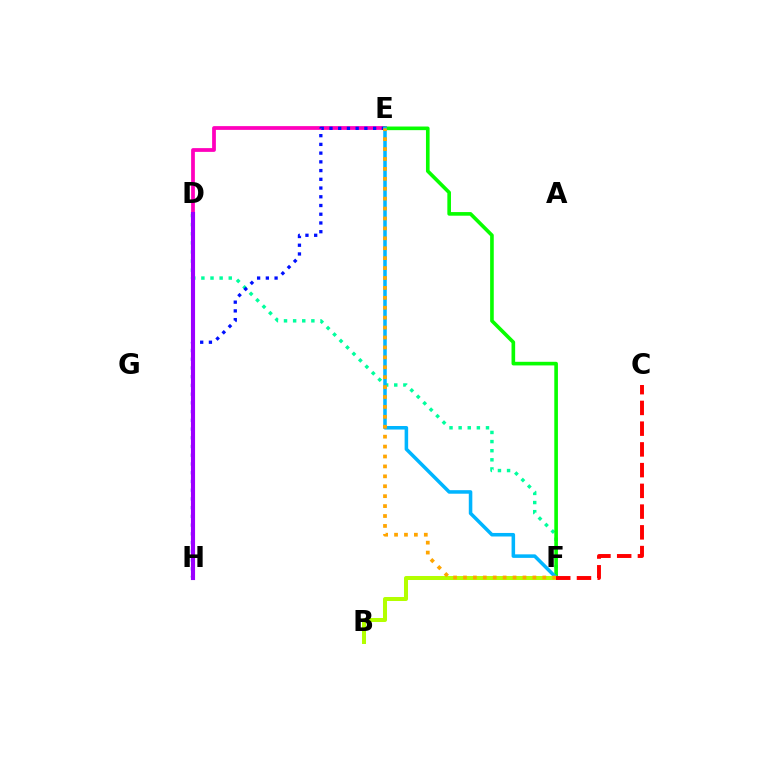{('D', 'F'): [{'color': '#00ff9d', 'line_style': 'dotted', 'thickness': 2.48}], ('D', 'E'): [{'color': '#ff00bd', 'line_style': 'solid', 'thickness': 2.71}], ('E', 'H'): [{'color': '#0010ff', 'line_style': 'dotted', 'thickness': 2.37}], ('D', 'H'): [{'color': '#9b00ff', 'line_style': 'solid', 'thickness': 2.96}], ('E', 'F'): [{'color': '#08ff00', 'line_style': 'solid', 'thickness': 2.61}, {'color': '#00b5ff', 'line_style': 'solid', 'thickness': 2.55}, {'color': '#ffa500', 'line_style': 'dotted', 'thickness': 2.69}], ('B', 'F'): [{'color': '#b3ff00', 'line_style': 'solid', 'thickness': 2.89}], ('C', 'F'): [{'color': '#ff0000', 'line_style': 'dashed', 'thickness': 2.82}]}